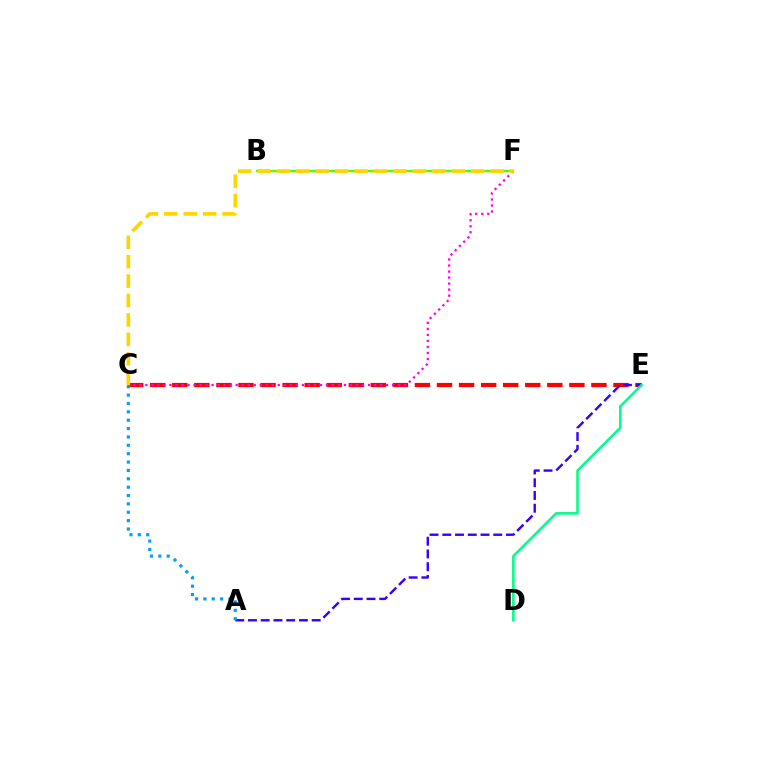{('C', 'E'): [{'color': '#ff0000', 'line_style': 'dashed', 'thickness': 3.0}], ('C', 'F'): [{'color': '#ff00ed', 'line_style': 'dotted', 'thickness': 1.64}, {'color': '#ffd500', 'line_style': 'dashed', 'thickness': 2.64}], ('A', 'E'): [{'color': '#3700ff', 'line_style': 'dashed', 'thickness': 1.73}], ('D', 'E'): [{'color': '#00ff86', 'line_style': 'solid', 'thickness': 1.82}], ('B', 'F'): [{'color': '#4fff00', 'line_style': 'solid', 'thickness': 1.65}], ('A', 'C'): [{'color': '#009eff', 'line_style': 'dotted', 'thickness': 2.27}]}